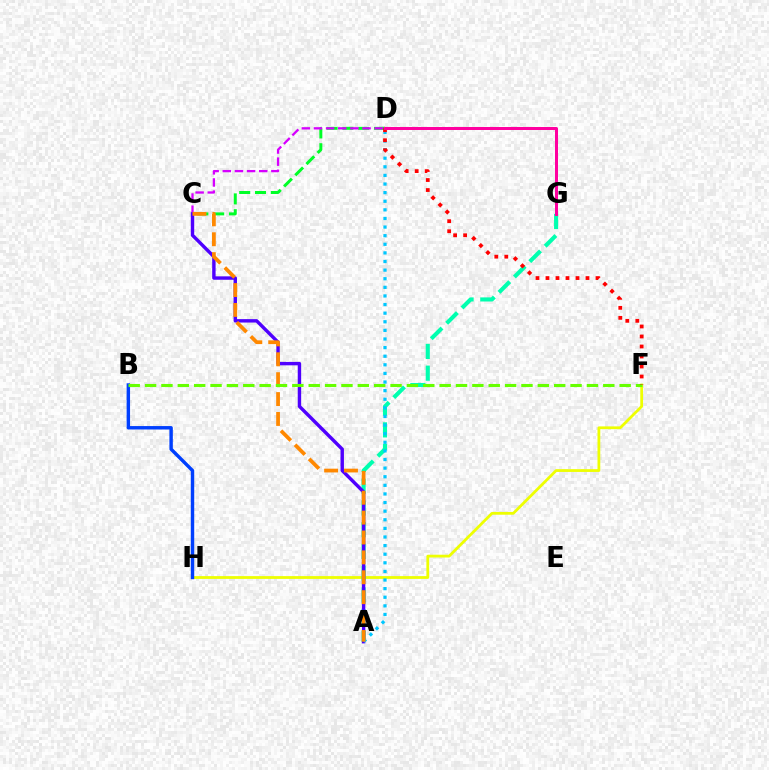{('F', 'H'): [{'color': '#eeff00', 'line_style': 'solid', 'thickness': 2.0}], ('B', 'H'): [{'color': '#003fff', 'line_style': 'solid', 'thickness': 2.47}], ('C', 'D'): [{'color': '#00ff27', 'line_style': 'dashed', 'thickness': 2.15}, {'color': '#d600ff', 'line_style': 'dashed', 'thickness': 1.65}], ('A', 'G'): [{'color': '#00ffaf', 'line_style': 'dashed', 'thickness': 2.95}], ('A', 'C'): [{'color': '#4f00ff', 'line_style': 'solid', 'thickness': 2.46}, {'color': '#ff8800', 'line_style': 'dashed', 'thickness': 2.7}], ('A', 'D'): [{'color': '#00c7ff', 'line_style': 'dotted', 'thickness': 2.34}], ('B', 'F'): [{'color': '#66ff00', 'line_style': 'dashed', 'thickness': 2.22}], ('D', 'F'): [{'color': '#ff0000', 'line_style': 'dotted', 'thickness': 2.72}], ('D', 'G'): [{'color': '#ff00a0', 'line_style': 'solid', 'thickness': 2.16}]}